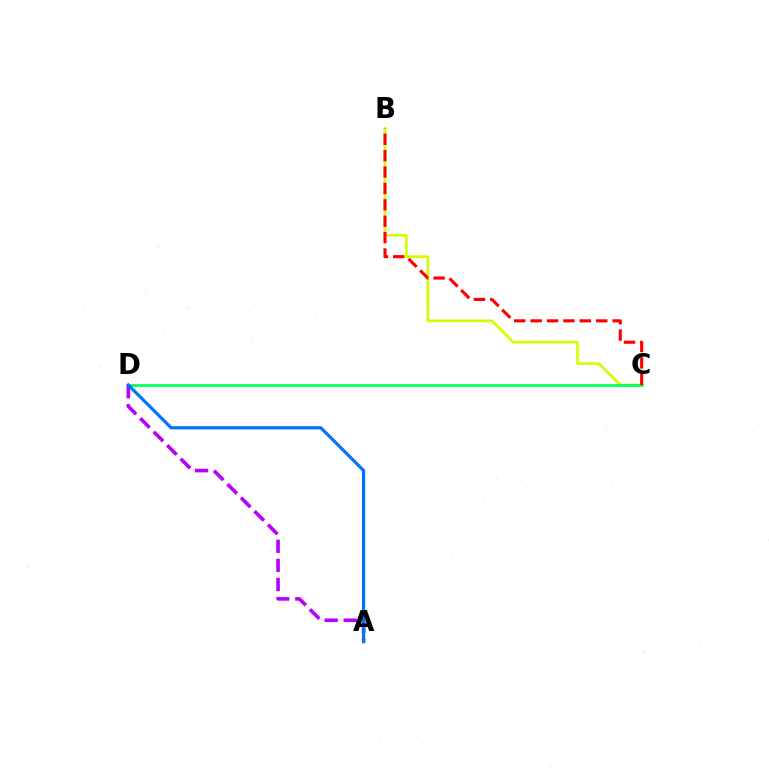{('B', 'C'): [{'color': '#d1ff00', 'line_style': 'solid', 'thickness': 1.94}, {'color': '#ff0000', 'line_style': 'dashed', 'thickness': 2.23}], ('C', 'D'): [{'color': '#00ff5c', 'line_style': 'solid', 'thickness': 1.97}], ('A', 'D'): [{'color': '#b900ff', 'line_style': 'dashed', 'thickness': 2.59}, {'color': '#0074ff', 'line_style': 'solid', 'thickness': 2.3}]}